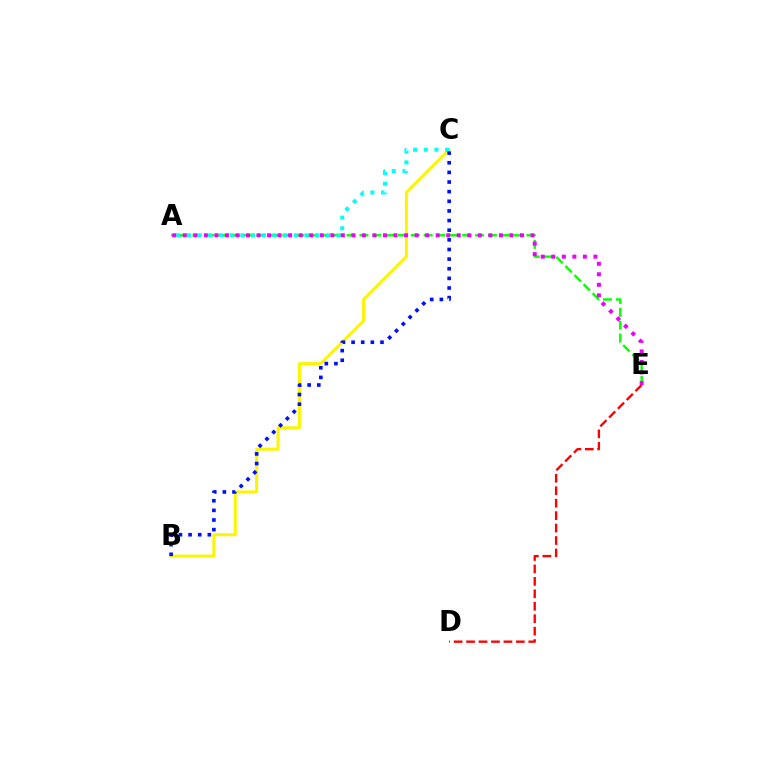{('A', 'E'): [{'color': '#08ff00', 'line_style': 'dashed', 'thickness': 1.75}, {'color': '#ee00ff', 'line_style': 'dotted', 'thickness': 2.86}], ('B', 'C'): [{'color': '#fcf500', 'line_style': 'solid', 'thickness': 2.17}, {'color': '#0010ff', 'line_style': 'dotted', 'thickness': 2.62}], ('A', 'C'): [{'color': '#00fff6', 'line_style': 'dotted', 'thickness': 2.9}], ('D', 'E'): [{'color': '#ff0000', 'line_style': 'dashed', 'thickness': 1.69}]}